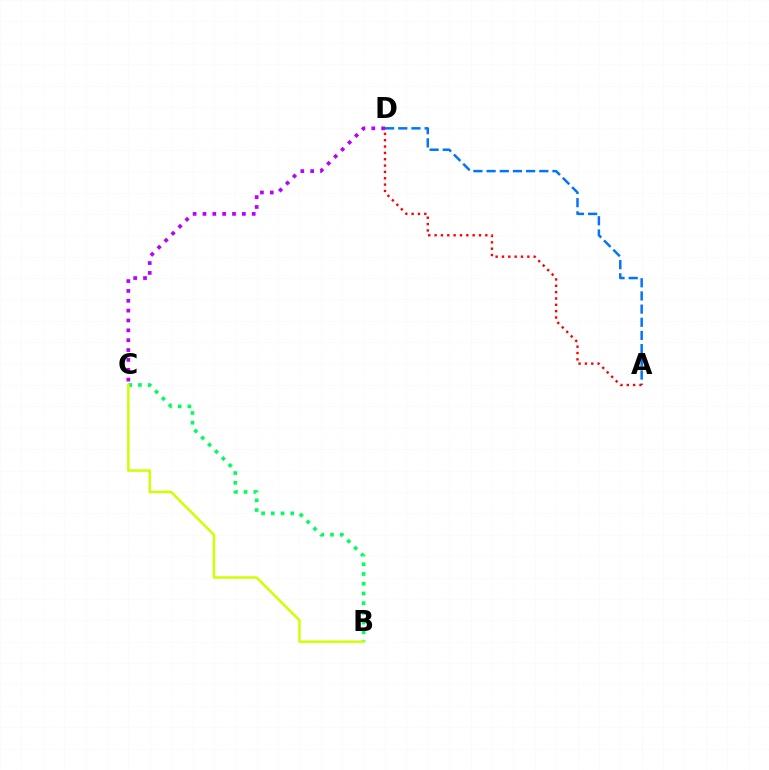{('A', 'D'): [{'color': '#0074ff', 'line_style': 'dashed', 'thickness': 1.79}, {'color': '#ff0000', 'line_style': 'dotted', 'thickness': 1.72}], ('C', 'D'): [{'color': '#b900ff', 'line_style': 'dotted', 'thickness': 2.68}], ('B', 'C'): [{'color': '#00ff5c', 'line_style': 'dotted', 'thickness': 2.64}, {'color': '#d1ff00', 'line_style': 'solid', 'thickness': 1.79}]}